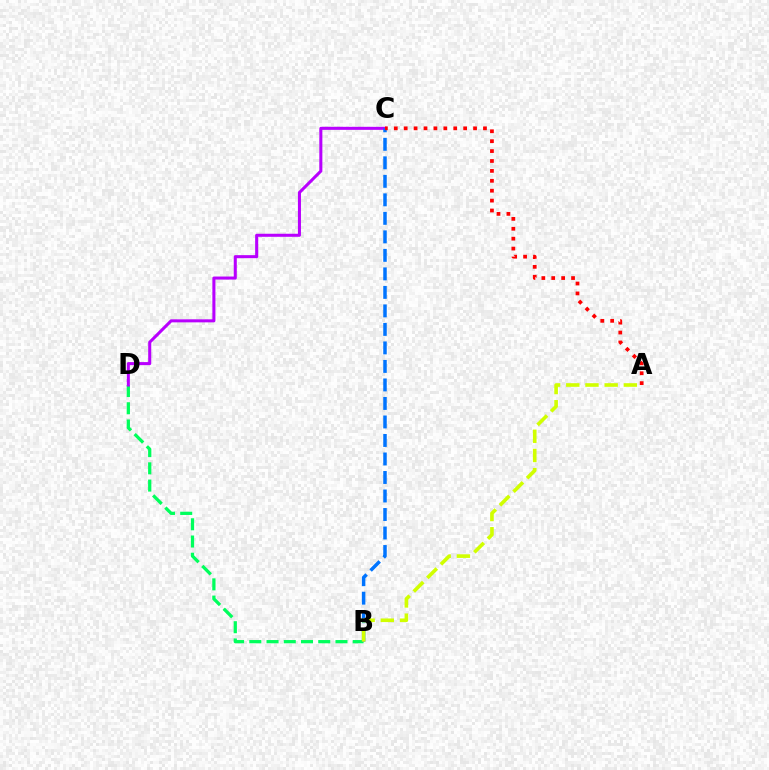{('B', 'D'): [{'color': '#00ff5c', 'line_style': 'dashed', 'thickness': 2.34}], ('C', 'D'): [{'color': '#b900ff', 'line_style': 'solid', 'thickness': 2.19}], ('B', 'C'): [{'color': '#0074ff', 'line_style': 'dashed', 'thickness': 2.51}], ('A', 'B'): [{'color': '#d1ff00', 'line_style': 'dashed', 'thickness': 2.61}], ('A', 'C'): [{'color': '#ff0000', 'line_style': 'dotted', 'thickness': 2.69}]}